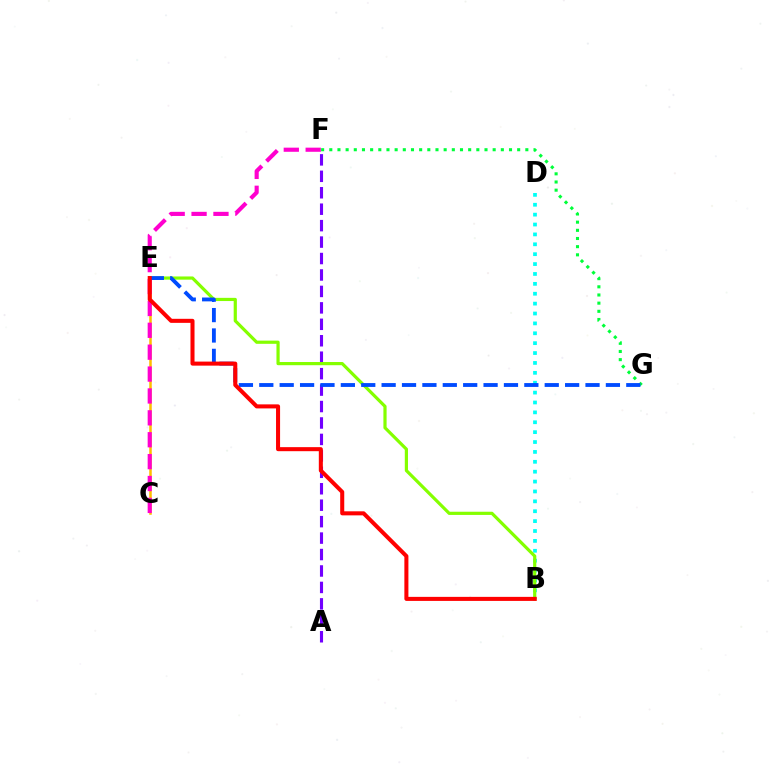{('B', 'D'): [{'color': '#00fff6', 'line_style': 'dotted', 'thickness': 2.69}], ('C', 'E'): [{'color': '#ffbd00', 'line_style': 'solid', 'thickness': 1.82}], ('A', 'F'): [{'color': '#7200ff', 'line_style': 'dashed', 'thickness': 2.23}], ('B', 'E'): [{'color': '#84ff00', 'line_style': 'solid', 'thickness': 2.3}, {'color': '#ff0000', 'line_style': 'solid', 'thickness': 2.91}], ('F', 'G'): [{'color': '#00ff39', 'line_style': 'dotted', 'thickness': 2.22}], ('C', 'F'): [{'color': '#ff00cf', 'line_style': 'dashed', 'thickness': 2.97}], ('E', 'G'): [{'color': '#004bff', 'line_style': 'dashed', 'thickness': 2.77}]}